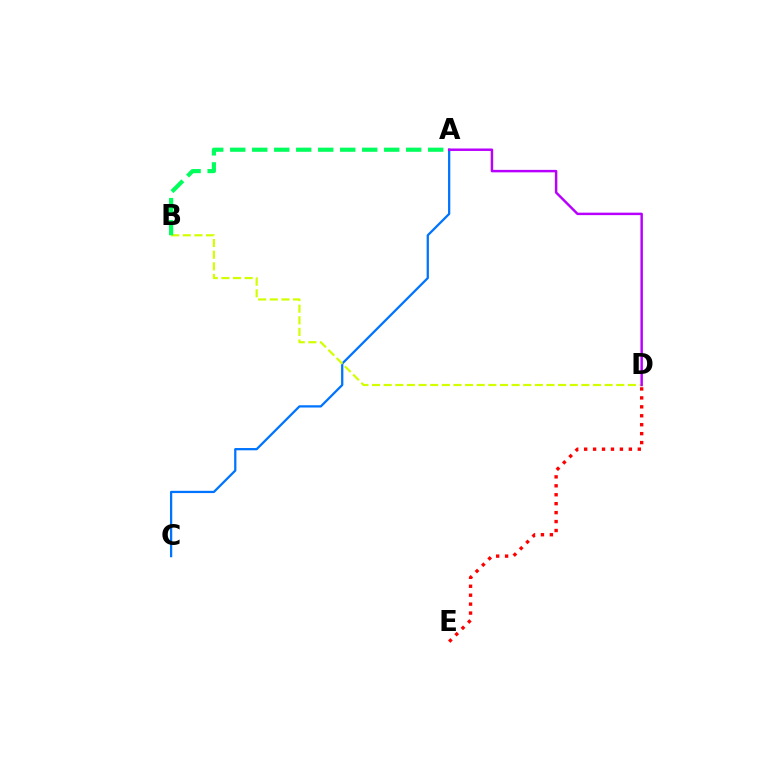{('D', 'E'): [{'color': '#ff0000', 'line_style': 'dotted', 'thickness': 2.43}], ('A', 'C'): [{'color': '#0074ff', 'line_style': 'solid', 'thickness': 1.63}], ('B', 'D'): [{'color': '#d1ff00', 'line_style': 'dashed', 'thickness': 1.58}], ('A', 'B'): [{'color': '#00ff5c', 'line_style': 'dashed', 'thickness': 2.99}], ('A', 'D'): [{'color': '#b900ff', 'line_style': 'solid', 'thickness': 1.77}]}